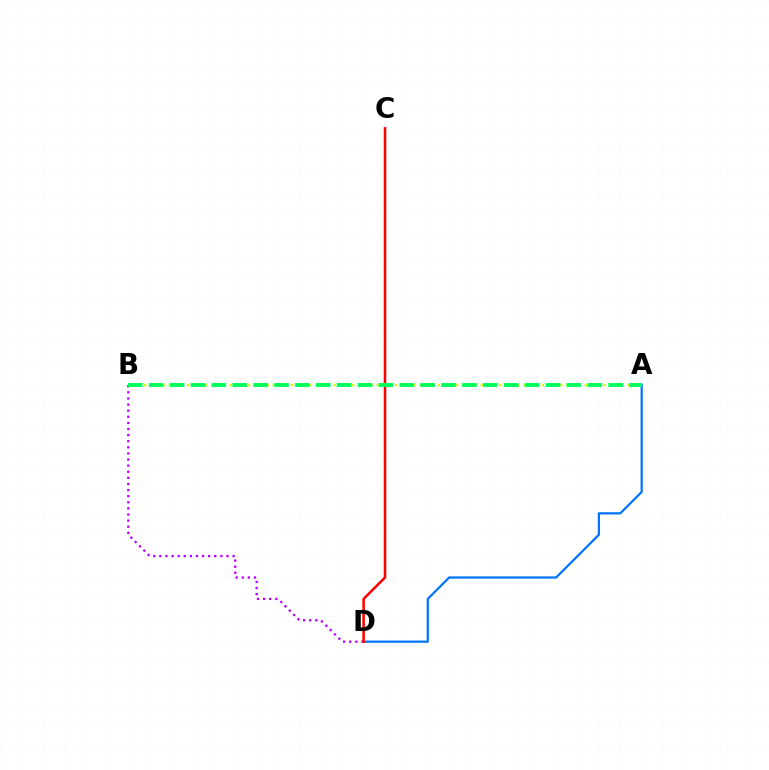{('A', 'D'): [{'color': '#0074ff', 'line_style': 'solid', 'thickness': 1.61}], ('B', 'D'): [{'color': '#b900ff', 'line_style': 'dotted', 'thickness': 1.66}], ('A', 'B'): [{'color': '#d1ff00', 'line_style': 'dotted', 'thickness': 1.66}, {'color': '#00ff5c', 'line_style': 'dashed', 'thickness': 2.84}], ('C', 'D'): [{'color': '#ff0000', 'line_style': 'solid', 'thickness': 1.83}]}